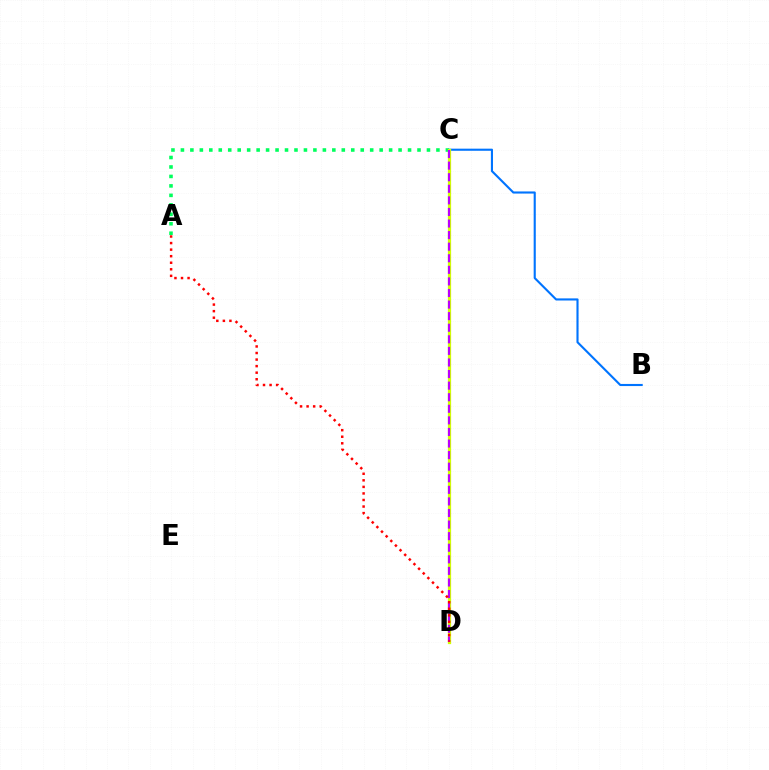{('A', 'C'): [{'color': '#00ff5c', 'line_style': 'dotted', 'thickness': 2.57}], ('B', 'C'): [{'color': '#0074ff', 'line_style': 'solid', 'thickness': 1.52}], ('C', 'D'): [{'color': '#d1ff00', 'line_style': 'solid', 'thickness': 2.34}, {'color': '#b900ff', 'line_style': 'dashed', 'thickness': 1.57}], ('A', 'D'): [{'color': '#ff0000', 'line_style': 'dotted', 'thickness': 1.78}]}